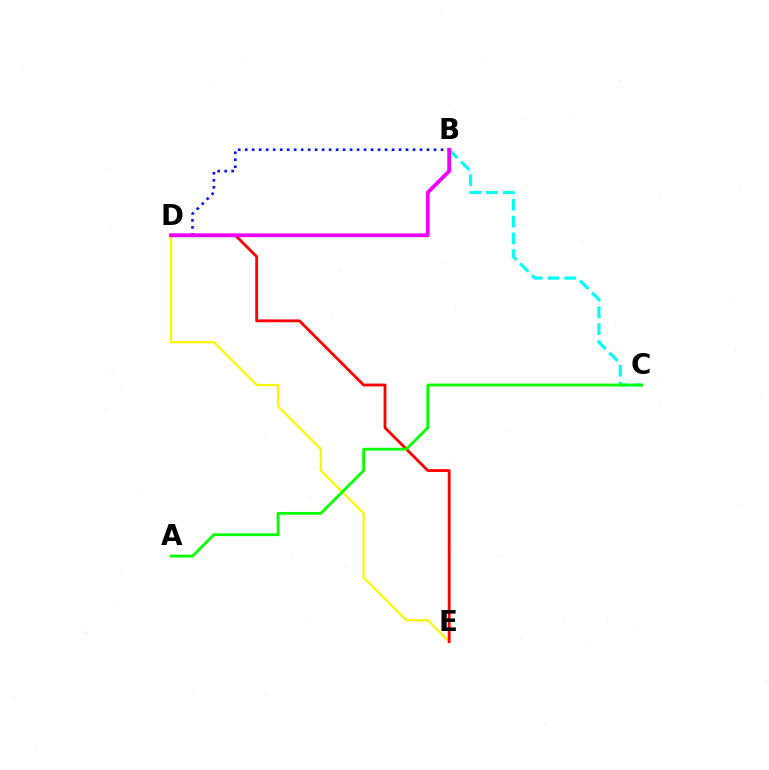{('B', 'C'): [{'color': '#00fff6', 'line_style': 'dashed', 'thickness': 2.28}], ('B', 'D'): [{'color': '#0010ff', 'line_style': 'dotted', 'thickness': 1.9}, {'color': '#ee00ff', 'line_style': 'solid', 'thickness': 2.71}], ('D', 'E'): [{'color': '#fcf500', 'line_style': 'solid', 'thickness': 1.58}, {'color': '#ff0000', 'line_style': 'solid', 'thickness': 2.04}], ('A', 'C'): [{'color': '#08ff00', 'line_style': 'solid', 'thickness': 2.01}]}